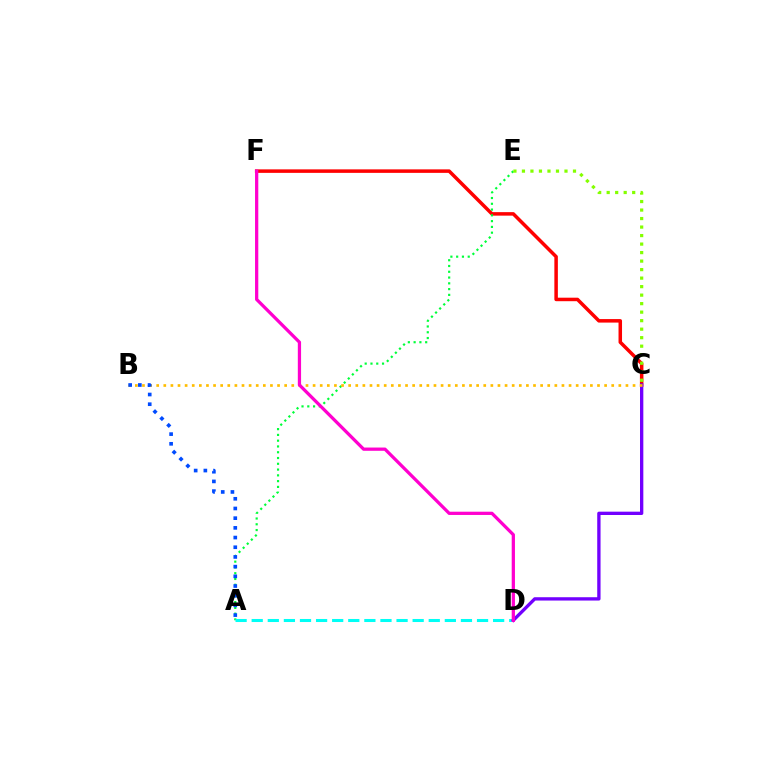{('C', 'F'): [{'color': '#ff0000', 'line_style': 'solid', 'thickness': 2.53}], ('A', 'E'): [{'color': '#00ff39', 'line_style': 'dotted', 'thickness': 1.57}], ('C', 'E'): [{'color': '#84ff00', 'line_style': 'dotted', 'thickness': 2.31}], ('A', 'D'): [{'color': '#00fff6', 'line_style': 'dashed', 'thickness': 2.19}], ('C', 'D'): [{'color': '#7200ff', 'line_style': 'solid', 'thickness': 2.39}], ('B', 'C'): [{'color': '#ffbd00', 'line_style': 'dotted', 'thickness': 1.93}], ('A', 'B'): [{'color': '#004bff', 'line_style': 'dotted', 'thickness': 2.63}], ('D', 'F'): [{'color': '#ff00cf', 'line_style': 'solid', 'thickness': 2.34}]}